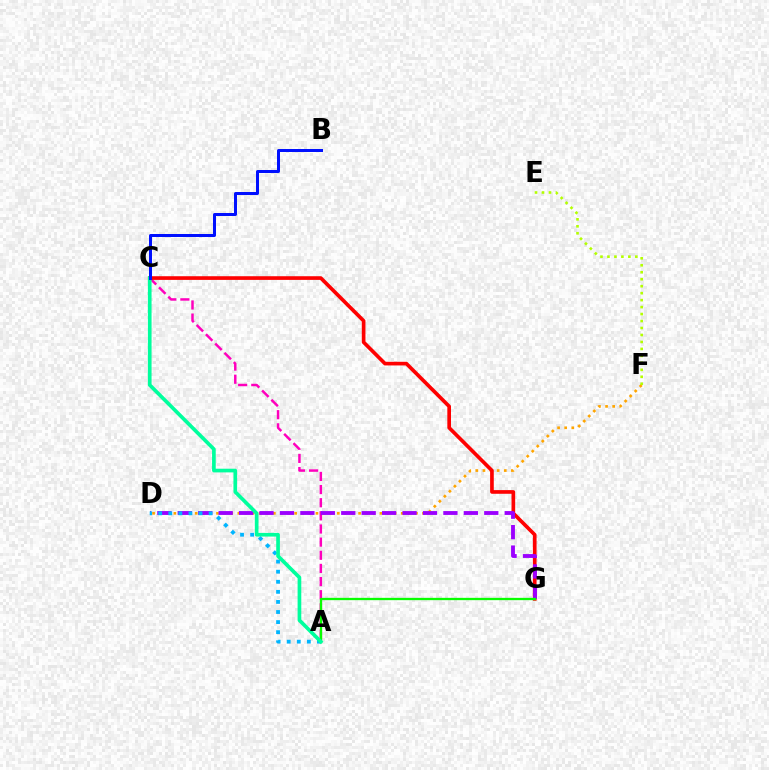{('D', 'F'): [{'color': '#ffa500', 'line_style': 'dotted', 'thickness': 1.93}], ('A', 'C'): [{'color': '#ff00bd', 'line_style': 'dashed', 'thickness': 1.79}, {'color': '#00ff9d', 'line_style': 'solid', 'thickness': 2.65}], ('C', 'G'): [{'color': '#ff0000', 'line_style': 'solid', 'thickness': 2.64}], ('D', 'G'): [{'color': '#9b00ff', 'line_style': 'dashed', 'thickness': 2.78}], ('A', 'G'): [{'color': '#08ff00', 'line_style': 'solid', 'thickness': 1.66}], ('A', 'D'): [{'color': '#00b5ff', 'line_style': 'dotted', 'thickness': 2.74}], ('B', 'C'): [{'color': '#0010ff', 'line_style': 'solid', 'thickness': 2.16}], ('E', 'F'): [{'color': '#b3ff00', 'line_style': 'dotted', 'thickness': 1.89}]}